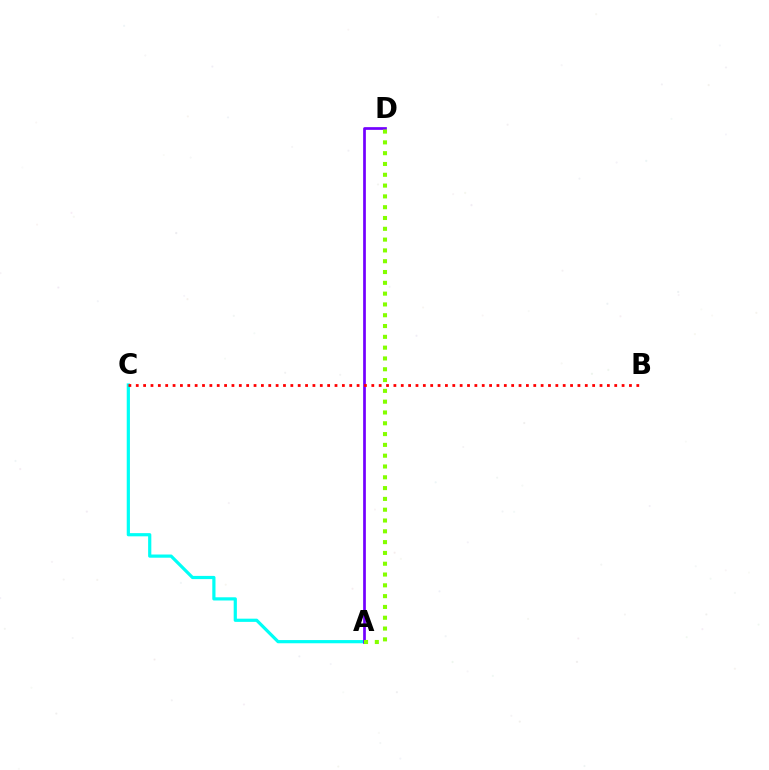{('A', 'C'): [{'color': '#00fff6', 'line_style': 'solid', 'thickness': 2.3}], ('A', 'D'): [{'color': '#7200ff', 'line_style': 'solid', 'thickness': 1.95}, {'color': '#84ff00', 'line_style': 'dotted', 'thickness': 2.94}], ('B', 'C'): [{'color': '#ff0000', 'line_style': 'dotted', 'thickness': 2.0}]}